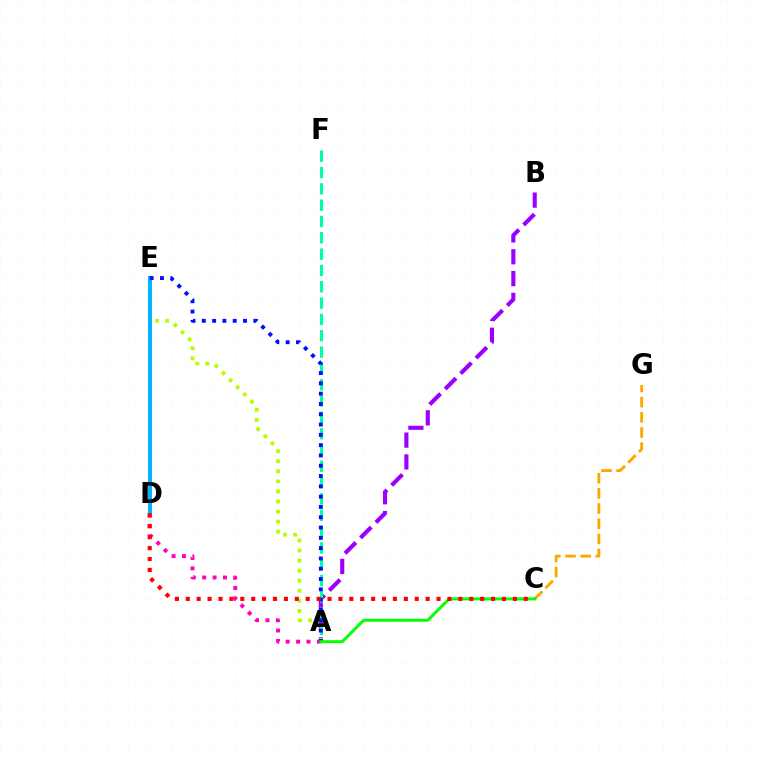{('A', 'D'): [{'color': '#ff00bd', 'line_style': 'dotted', 'thickness': 2.82}], ('A', 'B'): [{'color': '#9b00ff', 'line_style': 'dashed', 'thickness': 2.97}], ('A', 'F'): [{'color': '#00ff9d', 'line_style': 'dashed', 'thickness': 2.22}], ('A', 'E'): [{'color': '#b3ff00', 'line_style': 'dotted', 'thickness': 2.73}, {'color': '#0010ff', 'line_style': 'dotted', 'thickness': 2.8}], ('C', 'G'): [{'color': '#ffa500', 'line_style': 'dashed', 'thickness': 2.06}], ('D', 'E'): [{'color': '#00b5ff', 'line_style': 'solid', 'thickness': 2.91}], ('A', 'C'): [{'color': '#08ff00', 'line_style': 'solid', 'thickness': 2.14}], ('C', 'D'): [{'color': '#ff0000', 'line_style': 'dotted', 'thickness': 2.96}]}